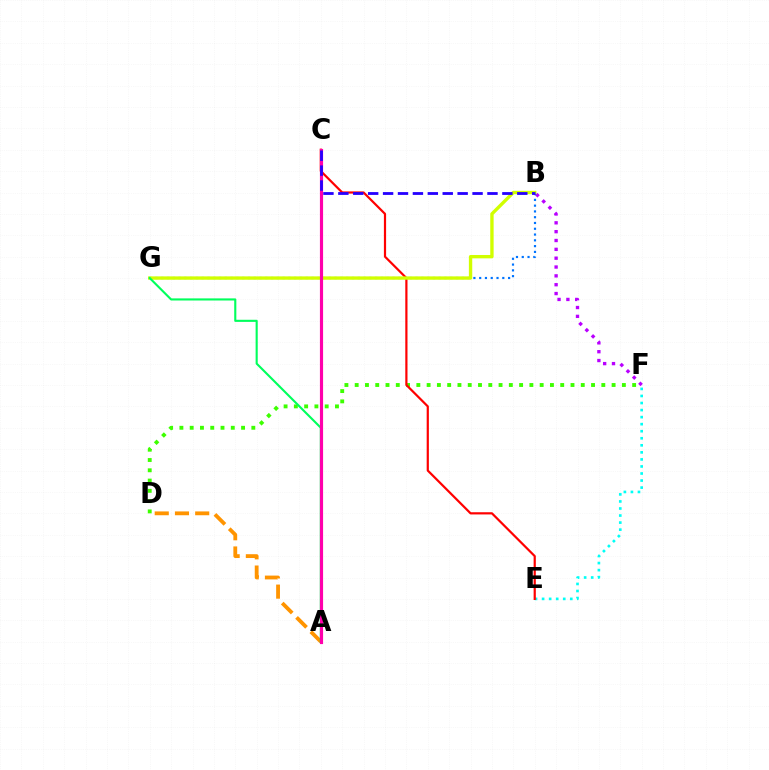{('E', 'F'): [{'color': '#00fff6', 'line_style': 'dotted', 'thickness': 1.91}], ('B', 'F'): [{'color': '#b900ff', 'line_style': 'dotted', 'thickness': 2.4}], ('D', 'F'): [{'color': '#3dff00', 'line_style': 'dotted', 'thickness': 2.79}], ('A', 'D'): [{'color': '#ff9400', 'line_style': 'dashed', 'thickness': 2.75}], ('B', 'G'): [{'color': '#0074ff', 'line_style': 'dotted', 'thickness': 1.57}, {'color': '#d1ff00', 'line_style': 'solid', 'thickness': 2.42}], ('C', 'E'): [{'color': '#ff0000', 'line_style': 'solid', 'thickness': 1.59}], ('A', 'G'): [{'color': '#00ff5c', 'line_style': 'solid', 'thickness': 1.52}], ('A', 'C'): [{'color': '#ff00ac', 'line_style': 'solid', 'thickness': 2.27}], ('B', 'C'): [{'color': '#2500ff', 'line_style': 'dashed', 'thickness': 2.03}]}